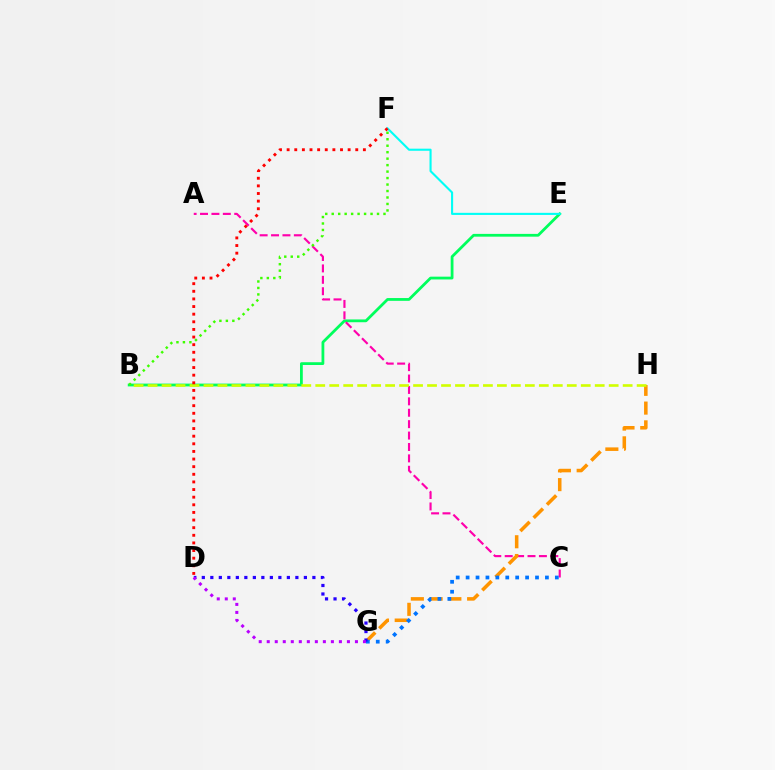{('B', 'E'): [{'color': '#00ff5c', 'line_style': 'solid', 'thickness': 2.01}], ('E', 'F'): [{'color': '#00fff6', 'line_style': 'solid', 'thickness': 1.52}], ('A', 'C'): [{'color': '#ff00ac', 'line_style': 'dashed', 'thickness': 1.55}], ('G', 'H'): [{'color': '#ff9400', 'line_style': 'dashed', 'thickness': 2.55}], ('C', 'G'): [{'color': '#0074ff', 'line_style': 'dotted', 'thickness': 2.69}], ('D', 'G'): [{'color': '#2500ff', 'line_style': 'dotted', 'thickness': 2.31}, {'color': '#b900ff', 'line_style': 'dotted', 'thickness': 2.18}], ('B', 'H'): [{'color': '#d1ff00', 'line_style': 'dashed', 'thickness': 1.9}], ('D', 'F'): [{'color': '#ff0000', 'line_style': 'dotted', 'thickness': 2.07}], ('B', 'F'): [{'color': '#3dff00', 'line_style': 'dotted', 'thickness': 1.76}]}